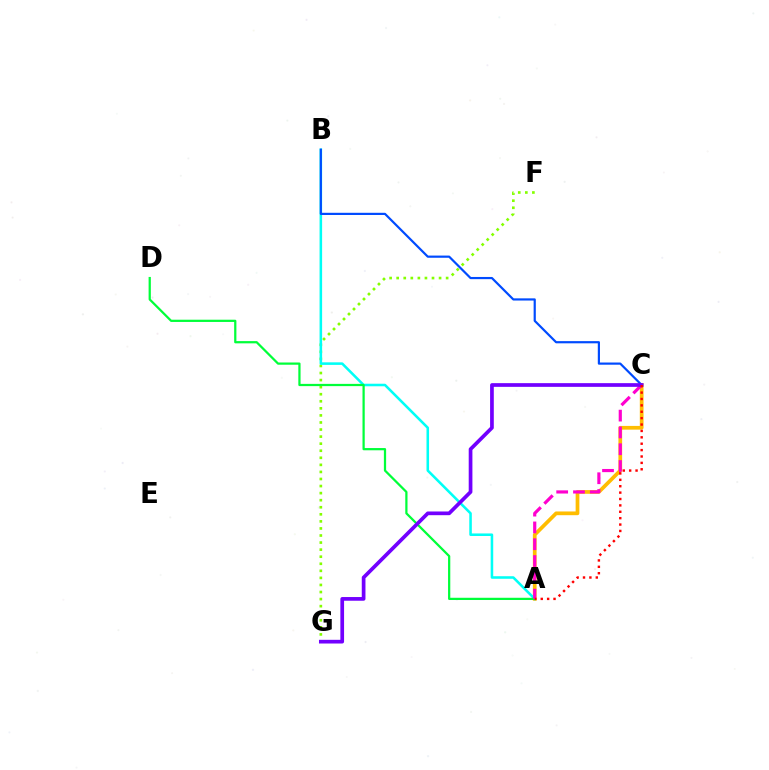{('F', 'G'): [{'color': '#84ff00', 'line_style': 'dotted', 'thickness': 1.92}], ('A', 'C'): [{'color': '#ffbd00', 'line_style': 'solid', 'thickness': 2.68}, {'color': '#ff00cf', 'line_style': 'dashed', 'thickness': 2.28}, {'color': '#ff0000', 'line_style': 'dotted', 'thickness': 1.74}], ('A', 'B'): [{'color': '#00fff6', 'line_style': 'solid', 'thickness': 1.84}], ('A', 'D'): [{'color': '#00ff39', 'line_style': 'solid', 'thickness': 1.61}], ('B', 'C'): [{'color': '#004bff', 'line_style': 'solid', 'thickness': 1.58}], ('C', 'G'): [{'color': '#7200ff', 'line_style': 'solid', 'thickness': 2.66}]}